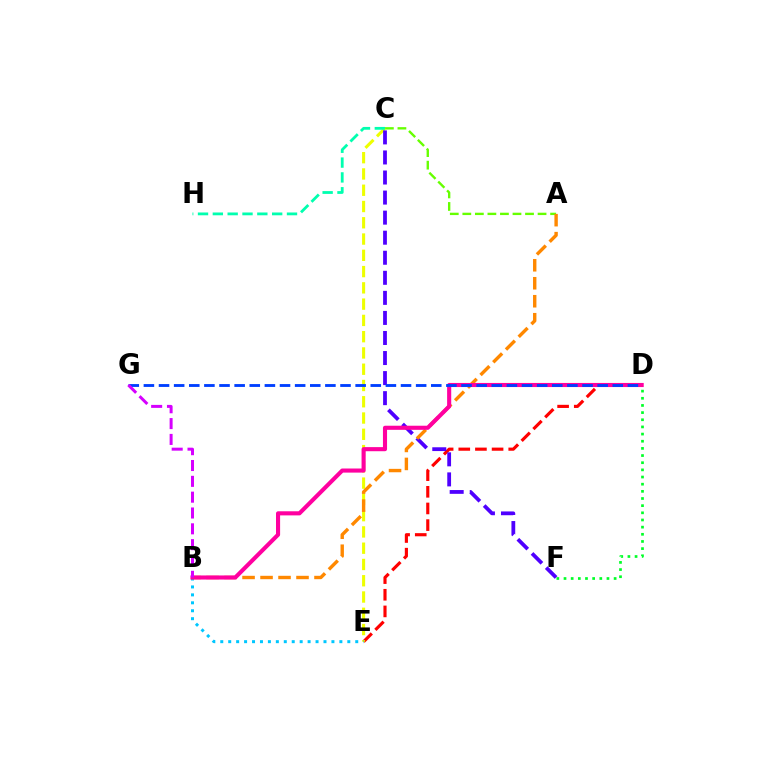{('D', 'E'): [{'color': '#ff0000', 'line_style': 'dashed', 'thickness': 2.26}], ('A', 'C'): [{'color': '#66ff00', 'line_style': 'dashed', 'thickness': 1.7}], ('C', 'E'): [{'color': '#eeff00', 'line_style': 'dashed', 'thickness': 2.21}], ('C', 'F'): [{'color': '#4f00ff', 'line_style': 'dashed', 'thickness': 2.72}], ('B', 'E'): [{'color': '#00c7ff', 'line_style': 'dotted', 'thickness': 2.16}], ('D', 'F'): [{'color': '#00ff27', 'line_style': 'dotted', 'thickness': 1.94}], ('A', 'B'): [{'color': '#ff8800', 'line_style': 'dashed', 'thickness': 2.44}], ('B', 'D'): [{'color': '#ff00a0', 'line_style': 'solid', 'thickness': 2.95}], ('D', 'G'): [{'color': '#003fff', 'line_style': 'dashed', 'thickness': 2.05}], ('B', 'G'): [{'color': '#d600ff', 'line_style': 'dashed', 'thickness': 2.15}], ('C', 'H'): [{'color': '#00ffaf', 'line_style': 'dashed', 'thickness': 2.01}]}